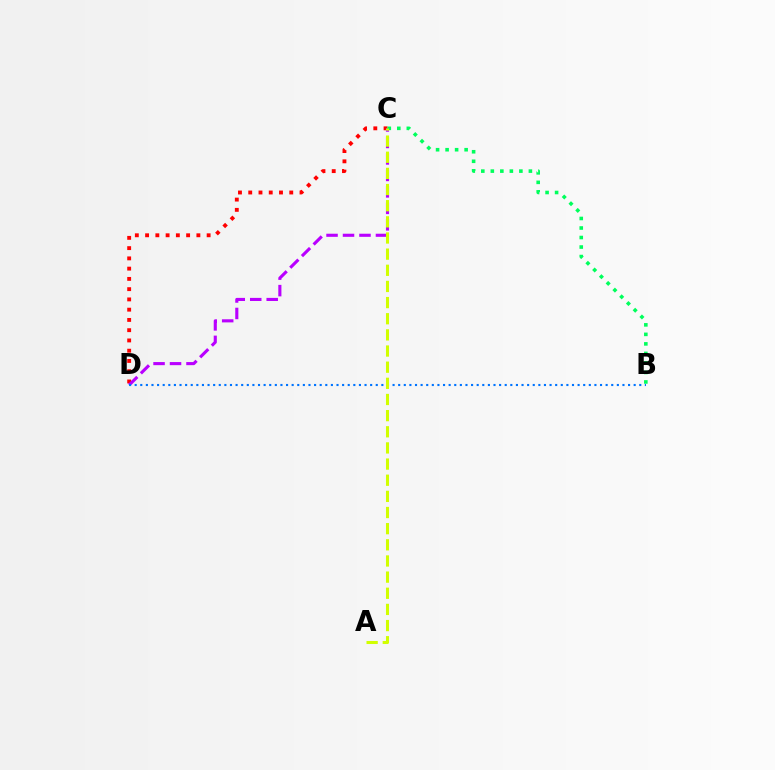{('C', 'D'): [{'color': '#ff0000', 'line_style': 'dotted', 'thickness': 2.79}, {'color': '#b900ff', 'line_style': 'dashed', 'thickness': 2.24}], ('B', 'D'): [{'color': '#0074ff', 'line_style': 'dotted', 'thickness': 1.52}], ('B', 'C'): [{'color': '#00ff5c', 'line_style': 'dotted', 'thickness': 2.59}], ('A', 'C'): [{'color': '#d1ff00', 'line_style': 'dashed', 'thickness': 2.19}]}